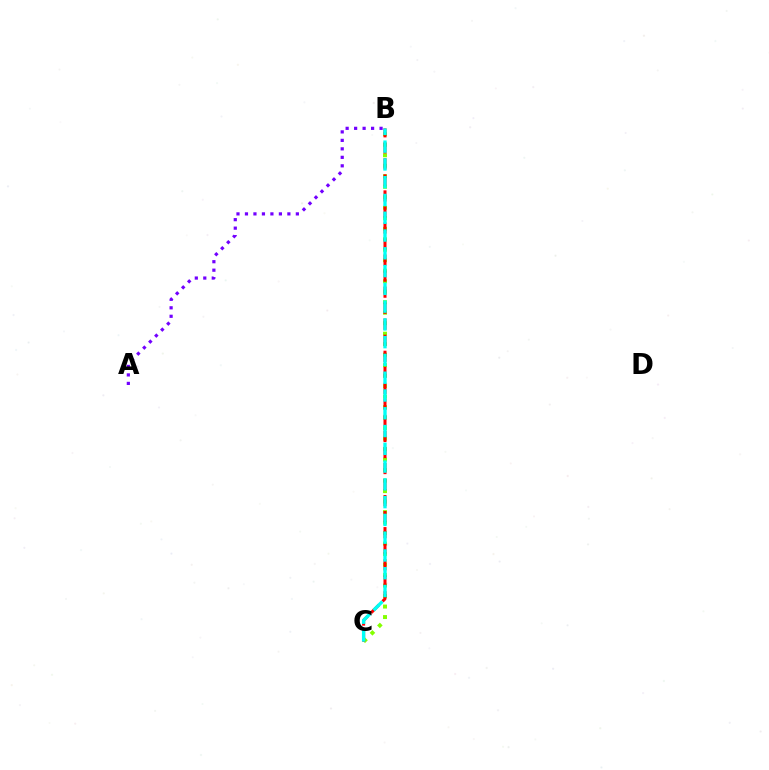{('B', 'C'): [{'color': '#84ff00', 'line_style': 'dotted', 'thickness': 2.85}, {'color': '#ff0000', 'line_style': 'dashed', 'thickness': 2.18}, {'color': '#00fff6', 'line_style': 'dashed', 'thickness': 2.41}], ('A', 'B'): [{'color': '#7200ff', 'line_style': 'dotted', 'thickness': 2.3}]}